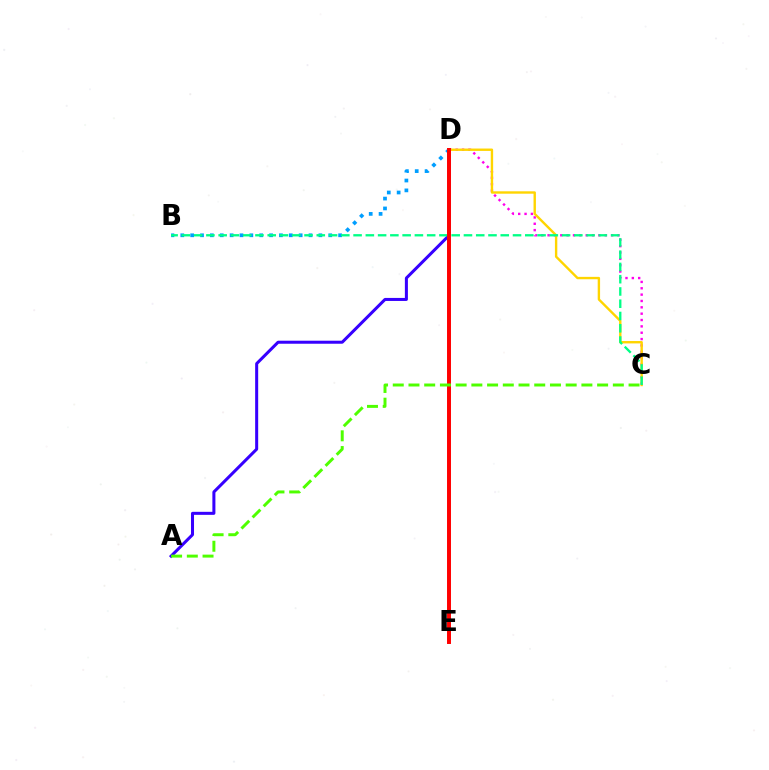{('C', 'D'): [{'color': '#ff00ed', 'line_style': 'dotted', 'thickness': 1.73}, {'color': '#ffd500', 'line_style': 'solid', 'thickness': 1.72}], ('A', 'D'): [{'color': '#3700ff', 'line_style': 'solid', 'thickness': 2.18}], ('B', 'D'): [{'color': '#009eff', 'line_style': 'dotted', 'thickness': 2.68}], ('B', 'C'): [{'color': '#00ff86', 'line_style': 'dashed', 'thickness': 1.67}], ('D', 'E'): [{'color': '#ff0000', 'line_style': 'solid', 'thickness': 2.85}], ('A', 'C'): [{'color': '#4fff00', 'line_style': 'dashed', 'thickness': 2.14}]}